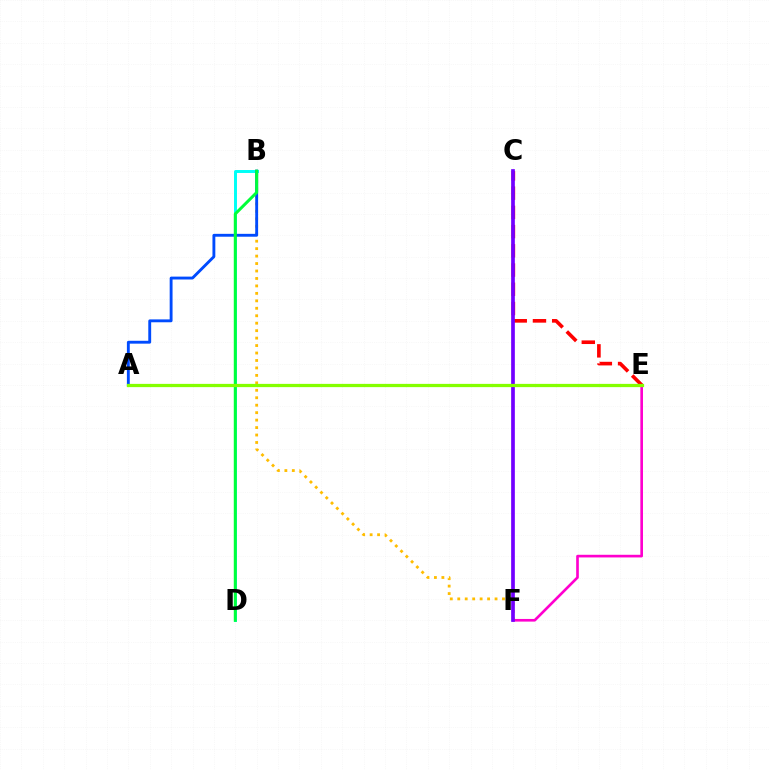{('B', 'F'): [{'color': '#ffbd00', 'line_style': 'dotted', 'thickness': 2.03}], ('E', 'F'): [{'color': '#ff00cf', 'line_style': 'solid', 'thickness': 1.91}], ('B', 'D'): [{'color': '#00fff6', 'line_style': 'solid', 'thickness': 2.13}, {'color': '#00ff39', 'line_style': 'solid', 'thickness': 2.16}], ('A', 'B'): [{'color': '#004bff', 'line_style': 'solid', 'thickness': 2.07}], ('C', 'E'): [{'color': '#ff0000', 'line_style': 'dashed', 'thickness': 2.61}], ('C', 'F'): [{'color': '#7200ff', 'line_style': 'solid', 'thickness': 2.66}], ('A', 'E'): [{'color': '#84ff00', 'line_style': 'solid', 'thickness': 2.34}]}